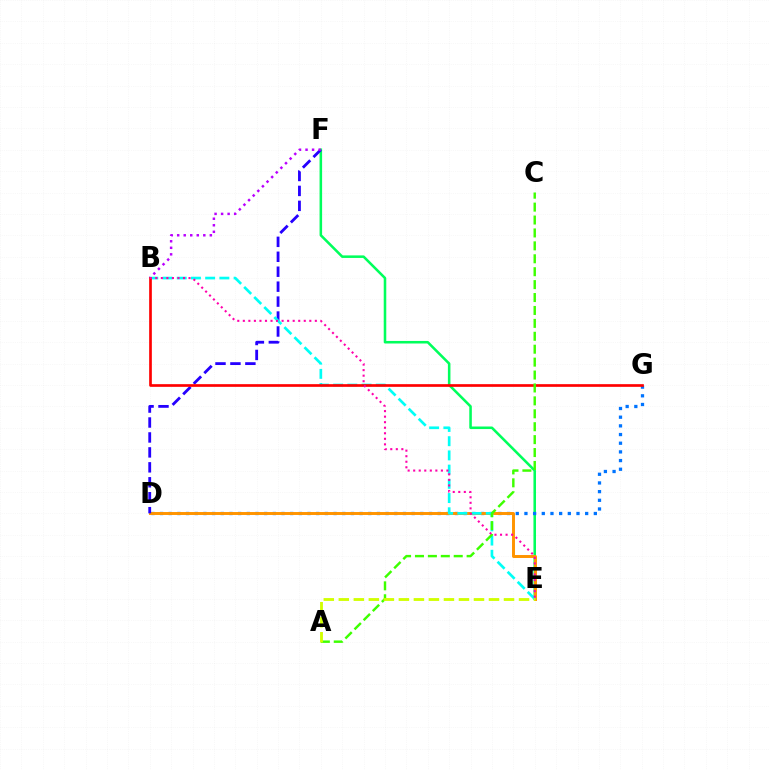{('E', 'F'): [{'color': '#00ff5c', 'line_style': 'solid', 'thickness': 1.84}], ('D', 'G'): [{'color': '#0074ff', 'line_style': 'dotted', 'thickness': 2.36}], ('D', 'E'): [{'color': '#ff9400', 'line_style': 'solid', 'thickness': 2.13}], ('D', 'F'): [{'color': '#2500ff', 'line_style': 'dashed', 'thickness': 2.03}], ('B', 'F'): [{'color': '#b900ff', 'line_style': 'dotted', 'thickness': 1.77}], ('B', 'E'): [{'color': '#00fff6', 'line_style': 'dashed', 'thickness': 1.93}, {'color': '#ff00ac', 'line_style': 'dotted', 'thickness': 1.5}], ('B', 'G'): [{'color': '#ff0000', 'line_style': 'solid', 'thickness': 1.93}], ('A', 'C'): [{'color': '#3dff00', 'line_style': 'dashed', 'thickness': 1.75}], ('A', 'E'): [{'color': '#d1ff00', 'line_style': 'dashed', 'thickness': 2.04}]}